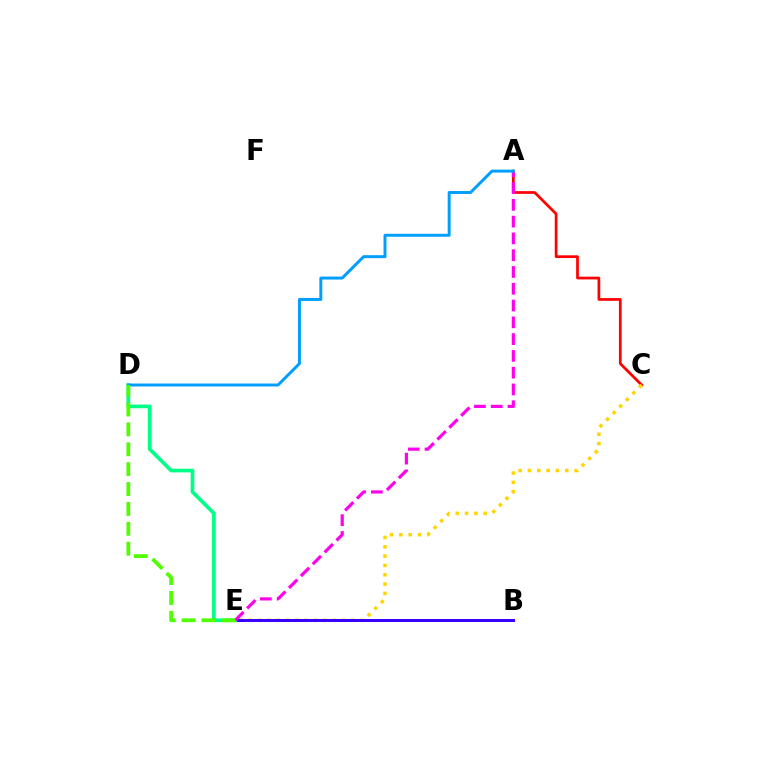{('A', 'C'): [{'color': '#ff0000', 'line_style': 'solid', 'thickness': 1.96}], ('C', 'E'): [{'color': '#ffd500', 'line_style': 'dotted', 'thickness': 2.53}], ('B', 'E'): [{'color': '#3700ff', 'line_style': 'solid', 'thickness': 2.15}], ('D', 'E'): [{'color': '#00ff86', 'line_style': 'solid', 'thickness': 2.64}, {'color': '#4fff00', 'line_style': 'dashed', 'thickness': 2.7}], ('A', 'E'): [{'color': '#ff00ed', 'line_style': 'dashed', 'thickness': 2.28}], ('A', 'D'): [{'color': '#009eff', 'line_style': 'solid', 'thickness': 2.13}]}